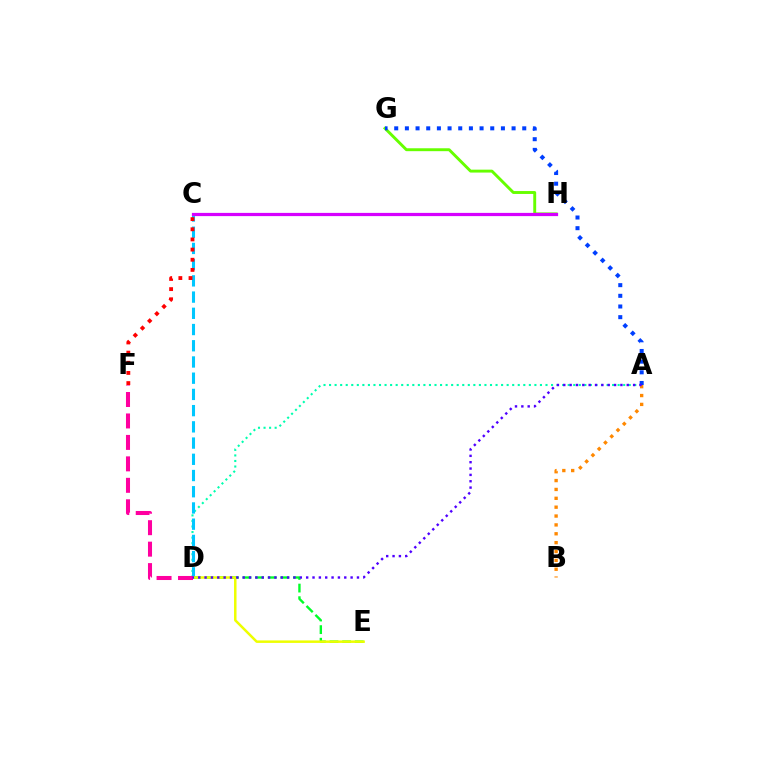{('A', 'D'): [{'color': '#00ffaf', 'line_style': 'dotted', 'thickness': 1.51}, {'color': '#4f00ff', 'line_style': 'dotted', 'thickness': 1.73}], ('G', 'H'): [{'color': '#66ff00', 'line_style': 'solid', 'thickness': 2.09}], ('A', 'G'): [{'color': '#003fff', 'line_style': 'dotted', 'thickness': 2.9}], ('C', 'D'): [{'color': '#00c7ff', 'line_style': 'dashed', 'thickness': 2.2}], ('D', 'E'): [{'color': '#00ff27', 'line_style': 'dashed', 'thickness': 1.71}, {'color': '#eeff00', 'line_style': 'solid', 'thickness': 1.8}], ('C', 'F'): [{'color': '#ff0000', 'line_style': 'dotted', 'thickness': 2.76}], ('A', 'B'): [{'color': '#ff8800', 'line_style': 'dotted', 'thickness': 2.41}], ('D', 'F'): [{'color': '#ff00a0', 'line_style': 'dashed', 'thickness': 2.91}], ('C', 'H'): [{'color': '#d600ff', 'line_style': 'solid', 'thickness': 2.32}]}